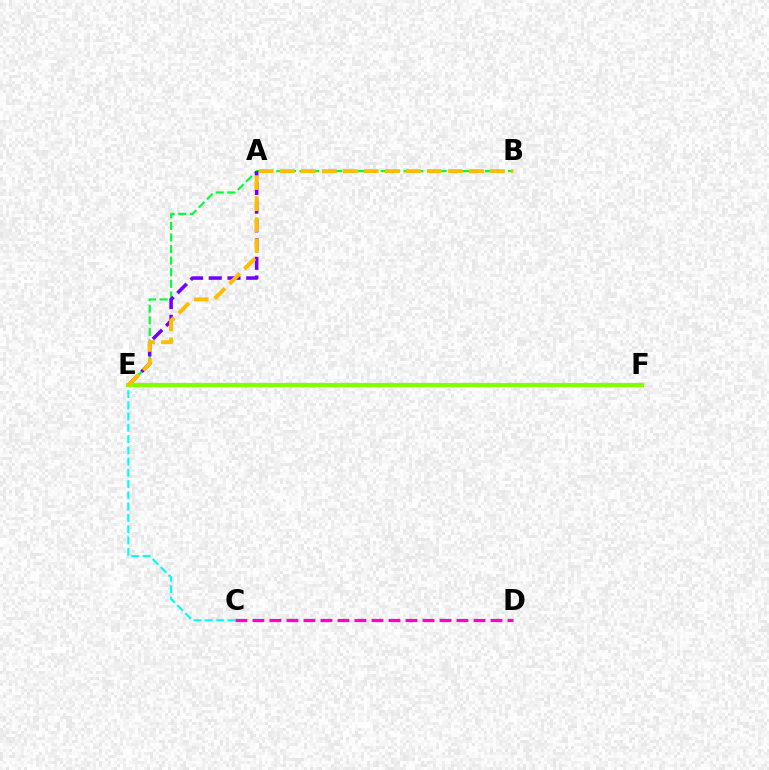{('E', 'F'): [{'color': '#ff0000', 'line_style': 'dotted', 'thickness': 2.95}, {'color': '#004bff', 'line_style': 'dotted', 'thickness': 1.65}, {'color': '#84ff00', 'line_style': 'solid', 'thickness': 2.96}], ('B', 'E'): [{'color': '#00ff39', 'line_style': 'dashed', 'thickness': 1.57}, {'color': '#ffbd00', 'line_style': 'dashed', 'thickness': 2.86}], ('A', 'E'): [{'color': '#7200ff', 'line_style': 'dashed', 'thickness': 2.54}], ('C', 'E'): [{'color': '#00fff6', 'line_style': 'dashed', 'thickness': 1.53}], ('C', 'D'): [{'color': '#ff00cf', 'line_style': 'dashed', 'thickness': 2.31}]}